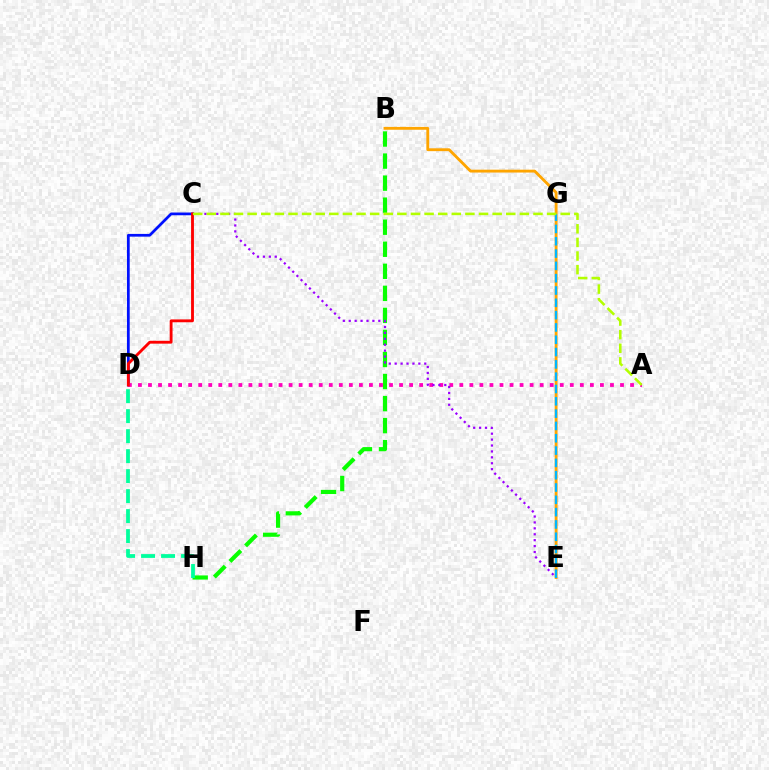{('B', 'H'): [{'color': '#08ff00', 'line_style': 'dashed', 'thickness': 2.99}], ('C', 'D'): [{'color': '#0010ff', 'line_style': 'solid', 'thickness': 1.97}, {'color': '#ff0000', 'line_style': 'solid', 'thickness': 2.05}], ('B', 'E'): [{'color': '#ffa500', 'line_style': 'solid', 'thickness': 2.06}], ('E', 'G'): [{'color': '#00b5ff', 'line_style': 'dashed', 'thickness': 1.67}], ('A', 'D'): [{'color': '#ff00bd', 'line_style': 'dotted', 'thickness': 2.73}], ('C', 'E'): [{'color': '#9b00ff', 'line_style': 'dotted', 'thickness': 1.61}], ('A', 'C'): [{'color': '#b3ff00', 'line_style': 'dashed', 'thickness': 1.85}], ('D', 'H'): [{'color': '#00ff9d', 'line_style': 'dashed', 'thickness': 2.72}]}